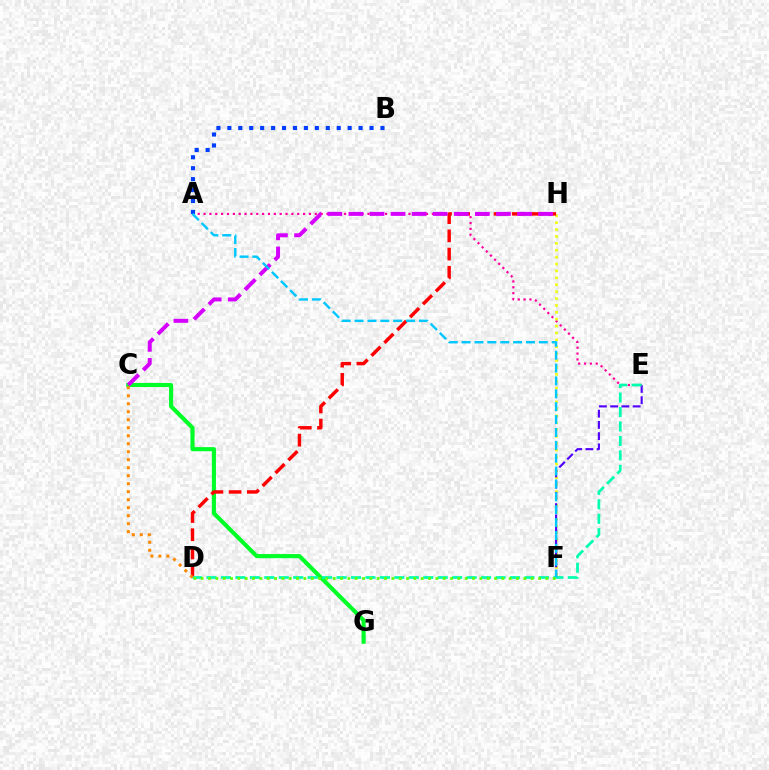{('A', 'E'): [{'color': '#ff00a0', 'line_style': 'dotted', 'thickness': 1.59}], ('C', 'G'): [{'color': '#00ff27', 'line_style': 'solid', 'thickness': 2.96}], ('A', 'B'): [{'color': '#003fff', 'line_style': 'dotted', 'thickness': 2.97}], ('F', 'H'): [{'color': '#eeff00', 'line_style': 'dotted', 'thickness': 1.87}], ('D', 'H'): [{'color': '#ff0000', 'line_style': 'dashed', 'thickness': 2.47}], ('C', 'H'): [{'color': '#d600ff', 'line_style': 'dashed', 'thickness': 2.86}], ('E', 'F'): [{'color': '#4f00ff', 'line_style': 'dashed', 'thickness': 1.53}], ('D', 'E'): [{'color': '#00ffaf', 'line_style': 'dashed', 'thickness': 1.96}], ('C', 'D'): [{'color': '#ff8800', 'line_style': 'dotted', 'thickness': 2.17}], ('A', 'F'): [{'color': '#00c7ff', 'line_style': 'dashed', 'thickness': 1.75}], ('D', 'F'): [{'color': '#66ff00', 'line_style': 'dotted', 'thickness': 1.99}]}